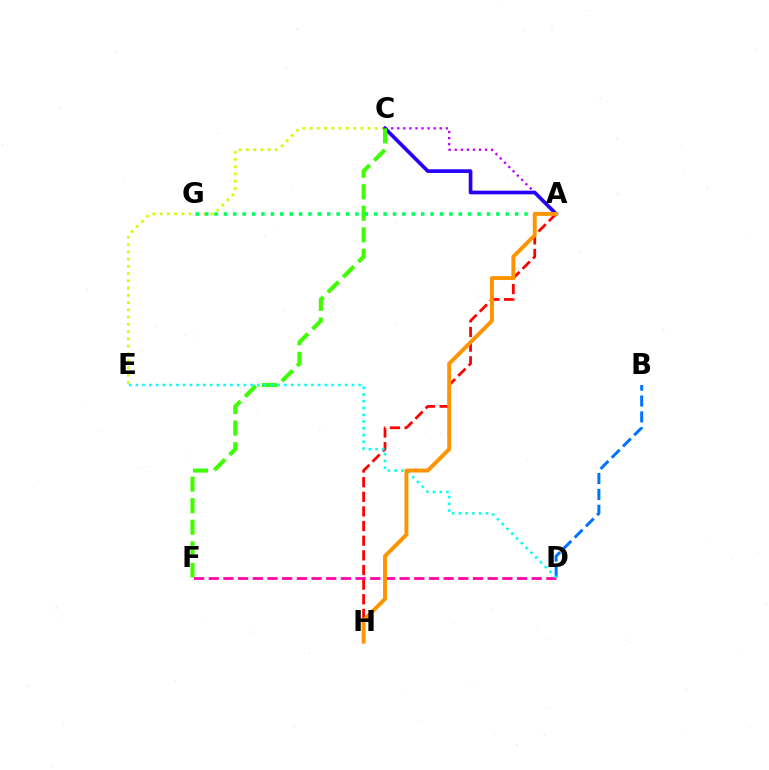{('A', 'C'): [{'color': '#b900ff', 'line_style': 'dotted', 'thickness': 1.65}, {'color': '#2500ff', 'line_style': 'solid', 'thickness': 2.64}], ('C', 'E'): [{'color': '#d1ff00', 'line_style': 'dotted', 'thickness': 1.97}], ('C', 'F'): [{'color': '#3dff00', 'line_style': 'dashed', 'thickness': 2.93}], ('D', 'F'): [{'color': '#ff00ac', 'line_style': 'dashed', 'thickness': 1.99}], ('A', 'G'): [{'color': '#00ff5c', 'line_style': 'dotted', 'thickness': 2.55}], ('A', 'H'): [{'color': '#ff0000', 'line_style': 'dashed', 'thickness': 1.99}, {'color': '#ff9400', 'line_style': 'solid', 'thickness': 2.82}], ('B', 'D'): [{'color': '#0074ff', 'line_style': 'dashed', 'thickness': 2.16}], ('D', 'E'): [{'color': '#00fff6', 'line_style': 'dotted', 'thickness': 1.83}]}